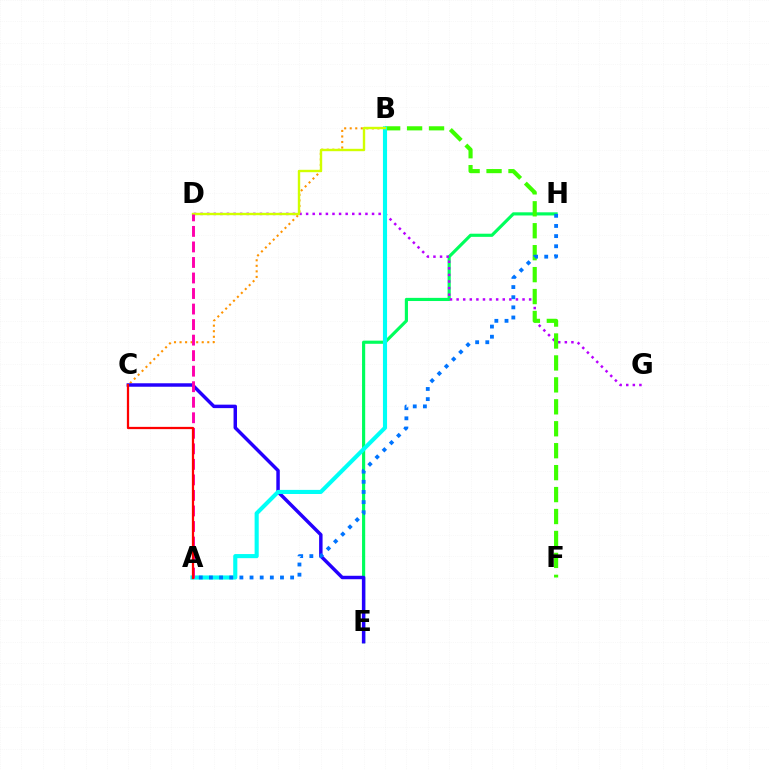{('E', 'H'): [{'color': '#00ff5c', 'line_style': 'solid', 'thickness': 2.27}], ('B', 'C'): [{'color': '#ff9400', 'line_style': 'dotted', 'thickness': 1.51}], ('C', 'E'): [{'color': '#2500ff', 'line_style': 'solid', 'thickness': 2.49}], ('D', 'G'): [{'color': '#b900ff', 'line_style': 'dotted', 'thickness': 1.79}], ('B', 'F'): [{'color': '#3dff00', 'line_style': 'dashed', 'thickness': 2.98}], ('A', 'B'): [{'color': '#00fff6', 'line_style': 'solid', 'thickness': 2.96}], ('A', 'H'): [{'color': '#0074ff', 'line_style': 'dotted', 'thickness': 2.76}], ('B', 'D'): [{'color': '#d1ff00', 'line_style': 'solid', 'thickness': 1.72}], ('A', 'D'): [{'color': '#ff00ac', 'line_style': 'dashed', 'thickness': 2.11}], ('A', 'C'): [{'color': '#ff0000', 'line_style': 'solid', 'thickness': 1.63}]}